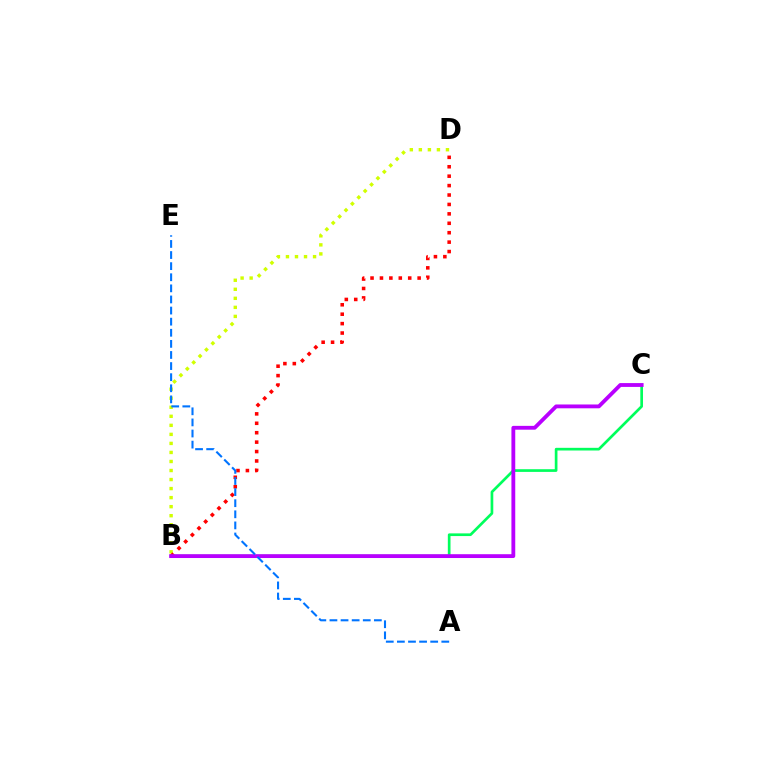{('B', 'D'): [{'color': '#d1ff00', 'line_style': 'dotted', 'thickness': 2.45}, {'color': '#ff0000', 'line_style': 'dotted', 'thickness': 2.56}], ('B', 'C'): [{'color': '#00ff5c', 'line_style': 'solid', 'thickness': 1.93}, {'color': '#b900ff', 'line_style': 'solid', 'thickness': 2.75}], ('A', 'E'): [{'color': '#0074ff', 'line_style': 'dashed', 'thickness': 1.51}]}